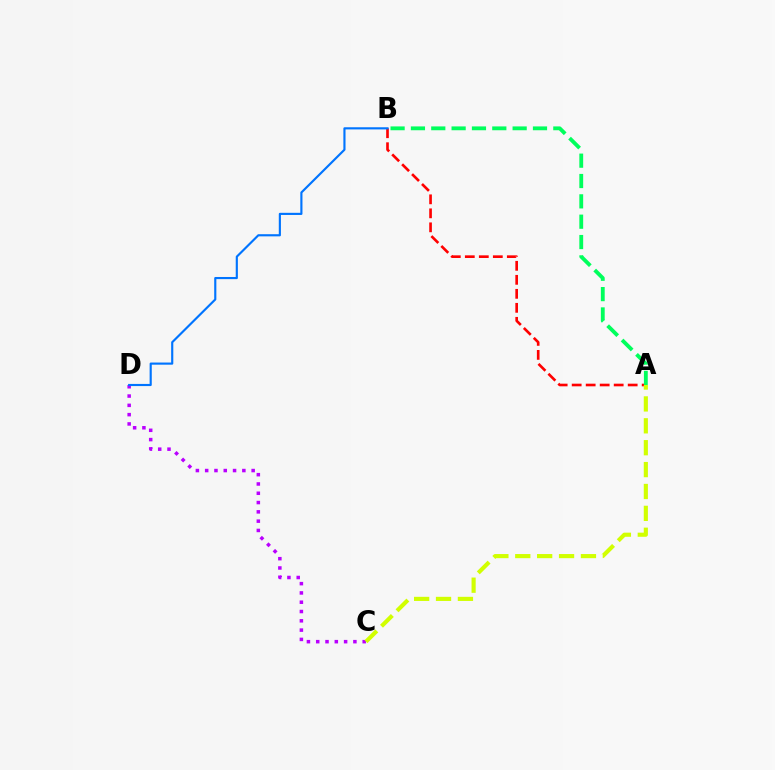{('A', 'B'): [{'color': '#ff0000', 'line_style': 'dashed', 'thickness': 1.9}, {'color': '#00ff5c', 'line_style': 'dashed', 'thickness': 2.76}], ('C', 'D'): [{'color': '#b900ff', 'line_style': 'dotted', 'thickness': 2.53}], ('A', 'C'): [{'color': '#d1ff00', 'line_style': 'dashed', 'thickness': 2.97}], ('B', 'D'): [{'color': '#0074ff', 'line_style': 'solid', 'thickness': 1.55}]}